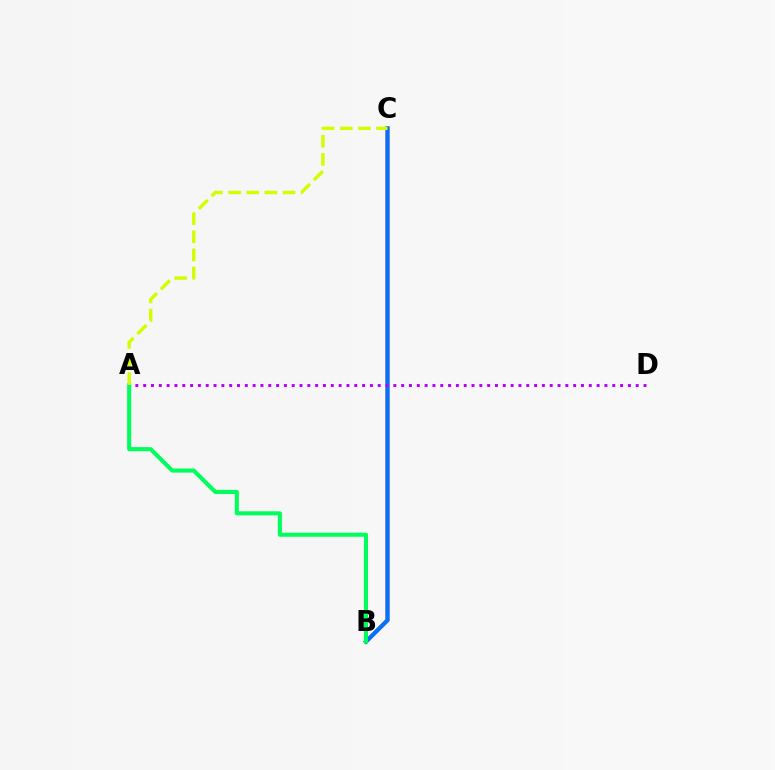{('B', 'C'): [{'color': '#ff0000', 'line_style': 'solid', 'thickness': 2.63}, {'color': '#0074ff', 'line_style': 'solid', 'thickness': 2.93}], ('A', 'D'): [{'color': '#b900ff', 'line_style': 'dotted', 'thickness': 2.12}], ('A', 'B'): [{'color': '#00ff5c', 'line_style': 'solid', 'thickness': 2.94}], ('A', 'C'): [{'color': '#d1ff00', 'line_style': 'dashed', 'thickness': 2.46}]}